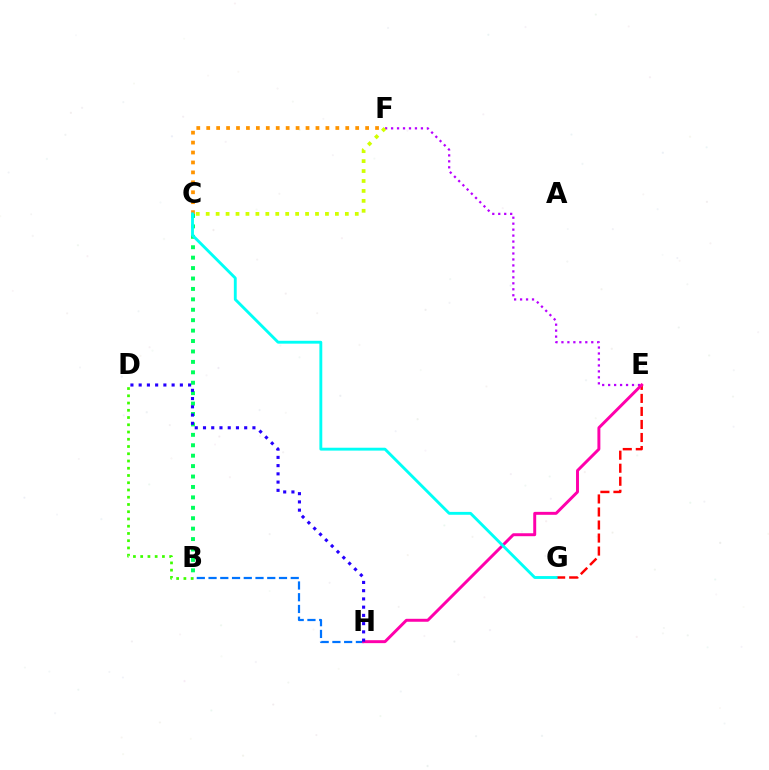{('E', 'G'): [{'color': '#ff0000', 'line_style': 'dashed', 'thickness': 1.77}], ('B', 'D'): [{'color': '#3dff00', 'line_style': 'dotted', 'thickness': 1.97}], ('C', 'F'): [{'color': '#ff9400', 'line_style': 'dotted', 'thickness': 2.7}, {'color': '#d1ff00', 'line_style': 'dotted', 'thickness': 2.7}], ('B', 'C'): [{'color': '#00ff5c', 'line_style': 'dotted', 'thickness': 2.83}], ('E', 'F'): [{'color': '#b900ff', 'line_style': 'dotted', 'thickness': 1.62}], ('B', 'H'): [{'color': '#0074ff', 'line_style': 'dashed', 'thickness': 1.6}], ('E', 'H'): [{'color': '#ff00ac', 'line_style': 'solid', 'thickness': 2.12}], ('D', 'H'): [{'color': '#2500ff', 'line_style': 'dotted', 'thickness': 2.24}], ('C', 'G'): [{'color': '#00fff6', 'line_style': 'solid', 'thickness': 2.07}]}